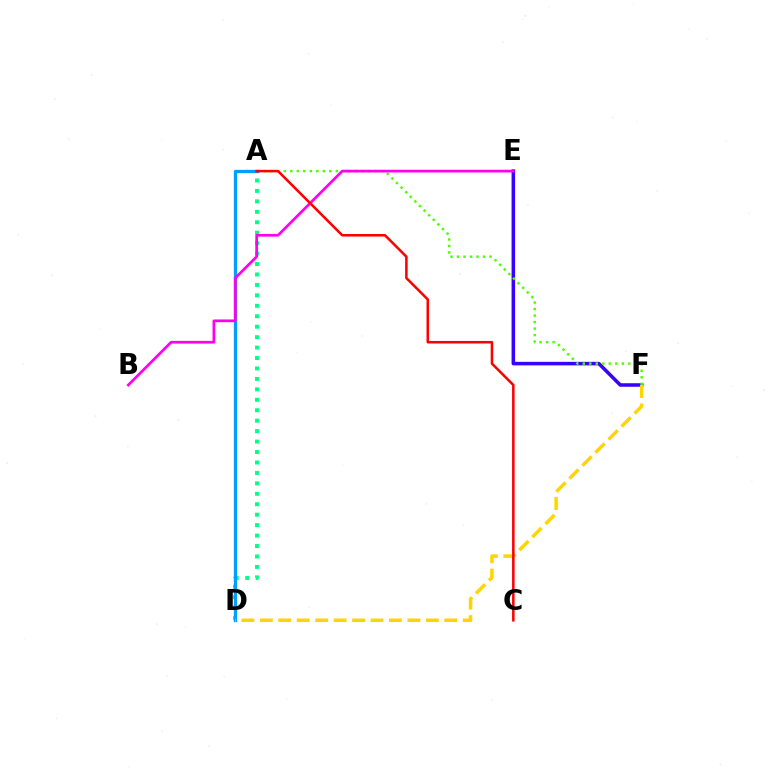{('E', 'F'): [{'color': '#3700ff', 'line_style': 'solid', 'thickness': 2.54}], ('A', 'F'): [{'color': '#4fff00', 'line_style': 'dotted', 'thickness': 1.77}], ('A', 'D'): [{'color': '#00ff86', 'line_style': 'dotted', 'thickness': 2.84}, {'color': '#009eff', 'line_style': 'solid', 'thickness': 2.38}], ('B', 'E'): [{'color': '#ff00ed', 'line_style': 'solid', 'thickness': 1.96}], ('D', 'F'): [{'color': '#ffd500', 'line_style': 'dashed', 'thickness': 2.51}], ('A', 'C'): [{'color': '#ff0000', 'line_style': 'solid', 'thickness': 1.83}]}